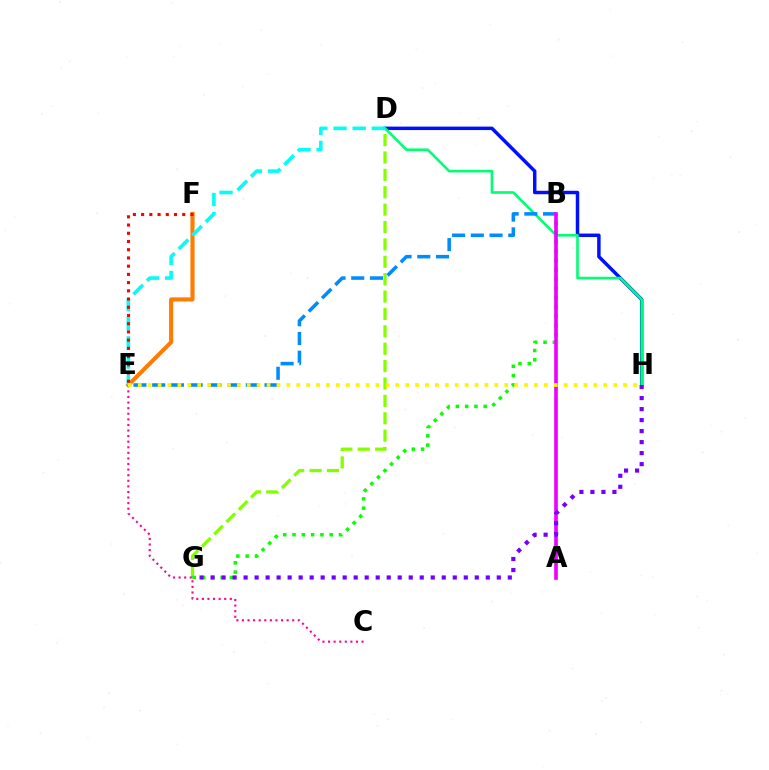{('D', 'G'): [{'color': '#84ff00', 'line_style': 'dashed', 'thickness': 2.36}], ('C', 'E'): [{'color': '#ff0094', 'line_style': 'dotted', 'thickness': 1.52}], ('E', 'F'): [{'color': '#ff7c00', 'line_style': 'solid', 'thickness': 2.96}, {'color': '#ff0000', 'line_style': 'dotted', 'thickness': 2.23}], ('D', 'H'): [{'color': '#0010ff', 'line_style': 'solid', 'thickness': 2.49}, {'color': '#00ff74', 'line_style': 'solid', 'thickness': 1.88}], ('B', 'G'): [{'color': '#08ff00', 'line_style': 'dotted', 'thickness': 2.52}], ('B', 'E'): [{'color': '#008cff', 'line_style': 'dashed', 'thickness': 2.54}], ('D', 'E'): [{'color': '#00fff6', 'line_style': 'dashed', 'thickness': 2.6}], ('A', 'B'): [{'color': '#ee00ff', 'line_style': 'solid', 'thickness': 2.63}], ('E', 'H'): [{'color': '#fcf500', 'line_style': 'dotted', 'thickness': 2.69}], ('G', 'H'): [{'color': '#7200ff', 'line_style': 'dotted', 'thickness': 2.99}]}